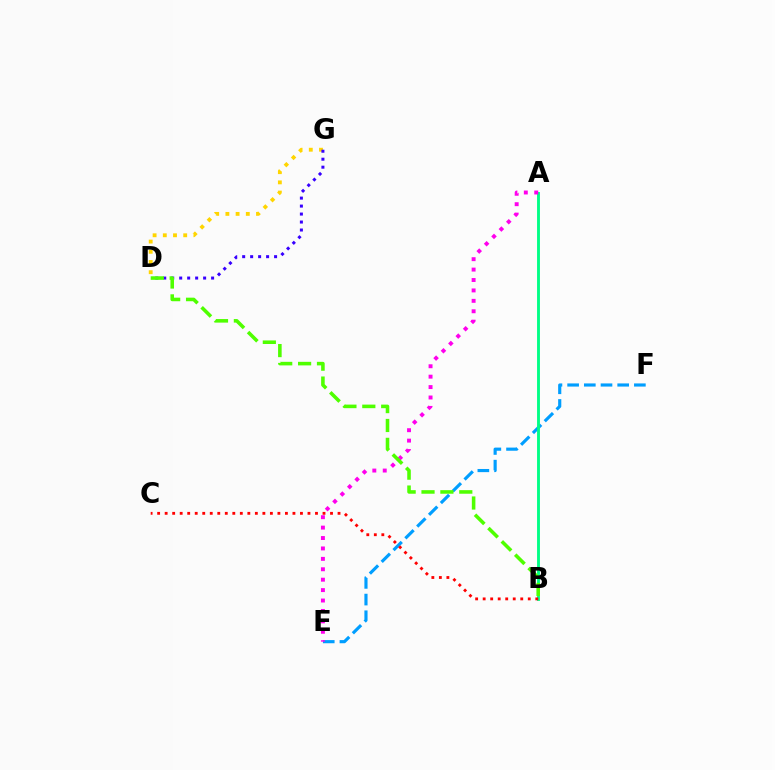{('D', 'G'): [{'color': '#ffd500', 'line_style': 'dotted', 'thickness': 2.77}, {'color': '#3700ff', 'line_style': 'dotted', 'thickness': 2.17}], ('E', 'F'): [{'color': '#009eff', 'line_style': 'dashed', 'thickness': 2.27}], ('A', 'B'): [{'color': '#00ff86', 'line_style': 'solid', 'thickness': 2.07}], ('A', 'E'): [{'color': '#ff00ed', 'line_style': 'dotted', 'thickness': 2.83}], ('B', 'D'): [{'color': '#4fff00', 'line_style': 'dashed', 'thickness': 2.57}], ('B', 'C'): [{'color': '#ff0000', 'line_style': 'dotted', 'thickness': 2.04}]}